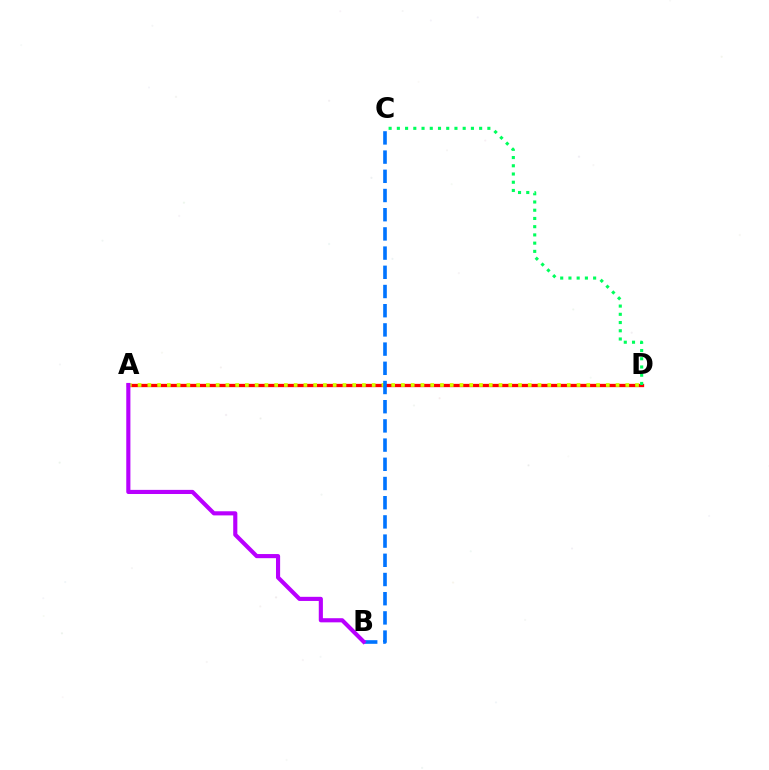{('A', 'D'): [{'color': '#ff0000', 'line_style': 'solid', 'thickness': 2.37}, {'color': '#d1ff00', 'line_style': 'dotted', 'thickness': 2.65}], ('B', 'C'): [{'color': '#0074ff', 'line_style': 'dashed', 'thickness': 2.61}], ('A', 'B'): [{'color': '#b900ff', 'line_style': 'solid', 'thickness': 2.97}], ('C', 'D'): [{'color': '#00ff5c', 'line_style': 'dotted', 'thickness': 2.24}]}